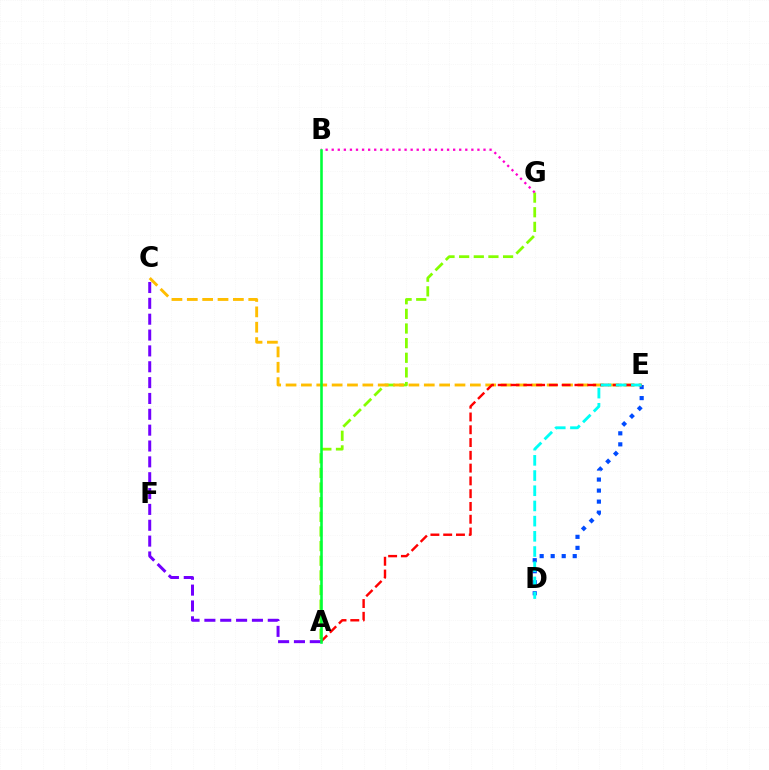{('A', 'G'): [{'color': '#84ff00', 'line_style': 'dashed', 'thickness': 1.99}], ('B', 'G'): [{'color': '#ff00cf', 'line_style': 'dotted', 'thickness': 1.65}], ('D', 'E'): [{'color': '#004bff', 'line_style': 'dotted', 'thickness': 2.99}, {'color': '#00fff6', 'line_style': 'dashed', 'thickness': 2.06}], ('C', 'E'): [{'color': '#ffbd00', 'line_style': 'dashed', 'thickness': 2.09}], ('A', 'C'): [{'color': '#7200ff', 'line_style': 'dashed', 'thickness': 2.15}], ('A', 'E'): [{'color': '#ff0000', 'line_style': 'dashed', 'thickness': 1.74}], ('A', 'B'): [{'color': '#00ff39', 'line_style': 'solid', 'thickness': 1.86}]}